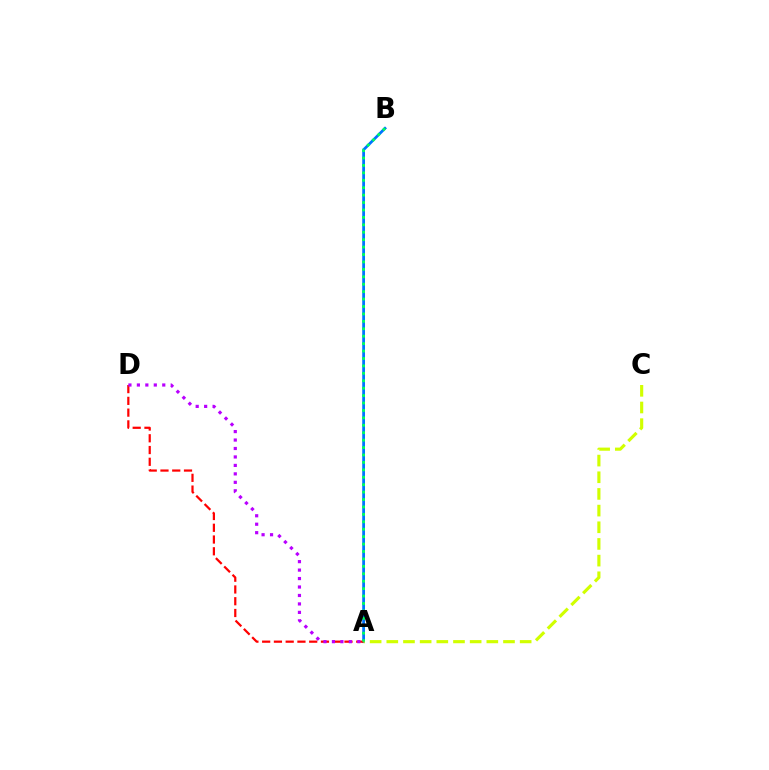{('A', 'B'): [{'color': '#0074ff', 'line_style': 'solid', 'thickness': 1.99}, {'color': '#00ff5c', 'line_style': 'dotted', 'thickness': 2.02}], ('A', 'D'): [{'color': '#ff0000', 'line_style': 'dashed', 'thickness': 1.6}, {'color': '#b900ff', 'line_style': 'dotted', 'thickness': 2.3}], ('A', 'C'): [{'color': '#d1ff00', 'line_style': 'dashed', 'thickness': 2.26}]}